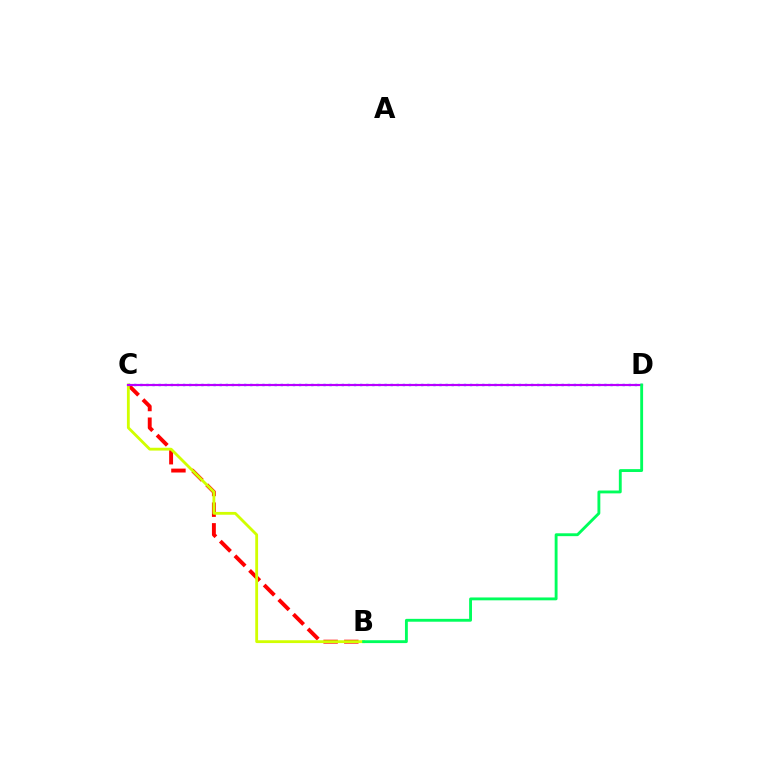{('B', 'C'): [{'color': '#ff0000', 'line_style': 'dashed', 'thickness': 2.81}, {'color': '#d1ff00', 'line_style': 'solid', 'thickness': 2.03}], ('C', 'D'): [{'color': '#0074ff', 'line_style': 'dotted', 'thickness': 1.66}, {'color': '#b900ff', 'line_style': 'solid', 'thickness': 1.56}], ('B', 'D'): [{'color': '#00ff5c', 'line_style': 'solid', 'thickness': 2.06}]}